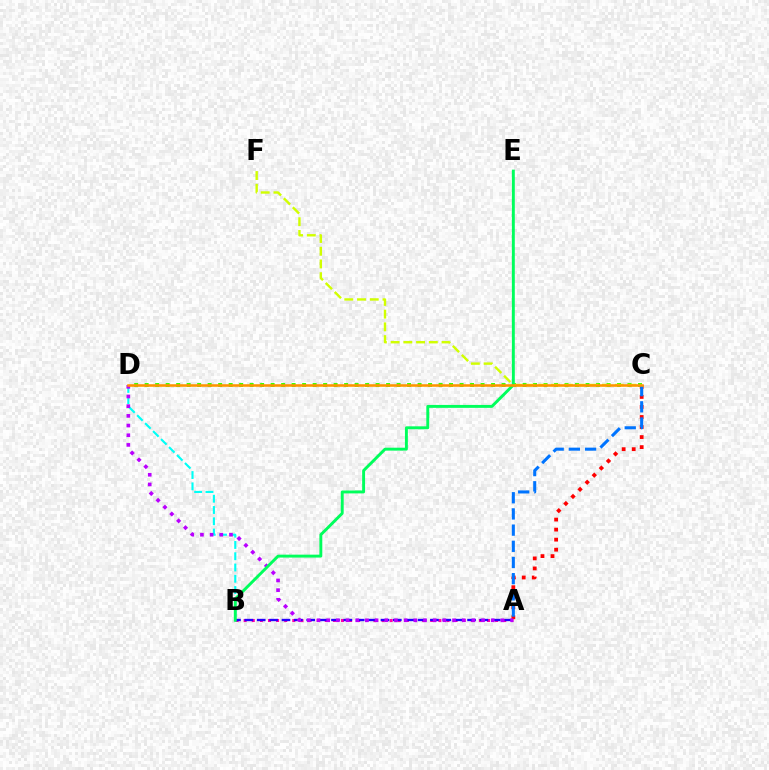{('A', 'B'): [{'color': '#ff00ac', 'line_style': 'dotted', 'thickness': 2.2}, {'color': '#2500ff', 'line_style': 'dashed', 'thickness': 1.68}], ('B', 'D'): [{'color': '#00fff6', 'line_style': 'dashed', 'thickness': 1.53}], ('A', 'C'): [{'color': '#ff0000', 'line_style': 'dotted', 'thickness': 2.73}, {'color': '#0074ff', 'line_style': 'dashed', 'thickness': 2.2}], ('A', 'D'): [{'color': '#b900ff', 'line_style': 'dotted', 'thickness': 2.63}], ('C', 'D'): [{'color': '#3dff00', 'line_style': 'dotted', 'thickness': 2.85}, {'color': '#ff9400', 'line_style': 'solid', 'thickness': 1.85}], ('C', 'F'): [{'color': '#d1ff00', 'line_style': 'dashed', 'thickness': 1.73}], ('B', 'E'): [{'color': '#00ff5c', 'line_style': 'solid', 'thickness': 2.1}]}